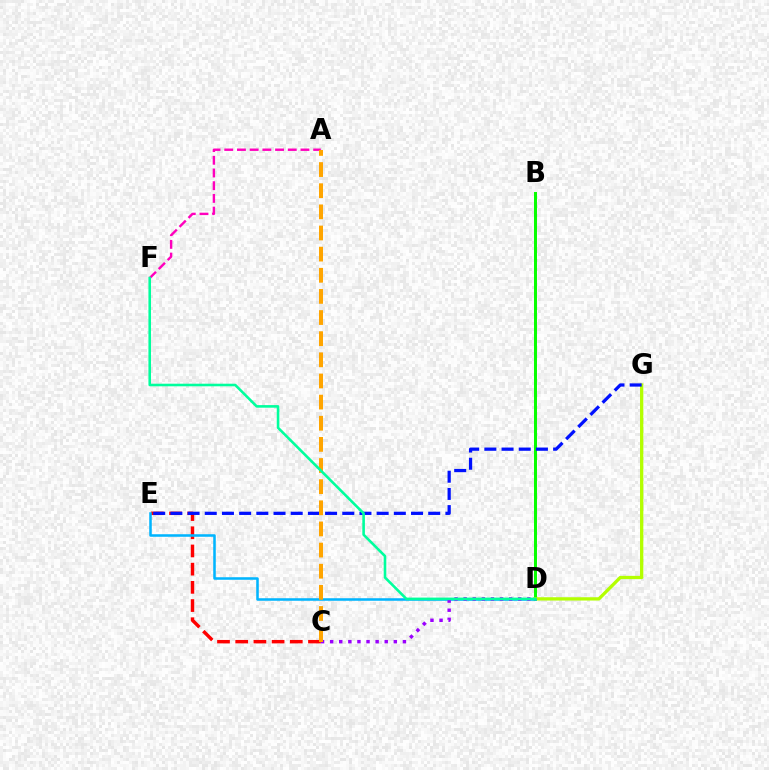{('B', 'D'): [{'color': '#08ff00', 'line_style': 'solid', 'thickness': 2.15}], ('D', 'G'): [{'color': '#b3ff00', 'line_style': 'solid', 'thickness': 2.37}], ('C', 'E'): [{'color': '#ff0000', 'line_style': 'dashed', 'thickness': 2.47}], ('D', 'E'): [{'color': '#00b5ff', 'line_style': 'solid', 'thickness': 1.83}], ('C', 'D'): [{'color': '#9b00ff', 'line_style': 'dotted', 'thickness': 2.47}], ('E', 'G'): [{'color': '#0010ff', 'line_style': 'dashed', 'thickness': 2.34}], ('A', 'F'): [{'color': '#ff00bd', 'line_style': 'dashed', 'thickness': 1.73}], ('A', 'C'): [{'color': '#ffa500', 'line_style': 'dashed', 'thickness': 2.87}], ('D', 'F'): [{'color': '#00ff9d', 'line_style': 'solid', 'thickness': 1.86}]}